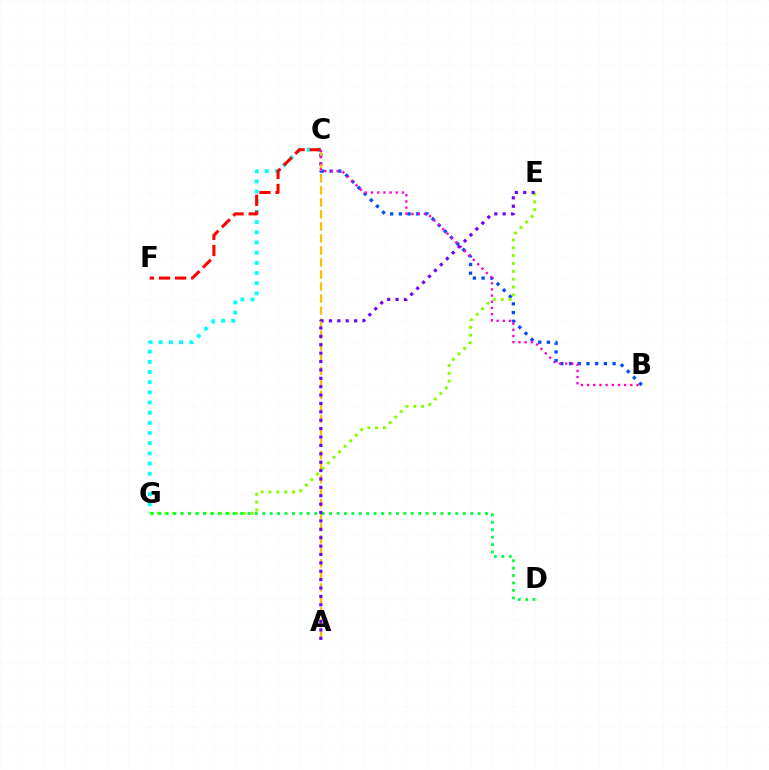{('C', 'G'): [{'color': '#00fff6', 'line_style': 'dotted', 'thickness': 2.77}], ('B', 'C'): [{'color': '#004bff', 'line_style': 'dotted', 'thickness': 2.36}, {'color': '#ff00cf', 'line_style': 'dotted', 'thickness': 1.68}], ('E', 'G'): [{'color': '#84ff00', 'line_style': 'dotted', 'thickness': 2.13}], ('A', 'C'): [{'color': '#ffbd00', 'line_style': 'dashed', 'thickness': 1.63}], ('D', 'G'): [{'color': '#00ff39', 'line_style': 'dotted', 'thickness': 2.02}], ('C', 'F'): [{'color': '#ff0000', 'line_style': 'dashed', 'thickness': 2.19}], ('A', 'E'): [{'color': '#7200ff', 'line_style': 'dotted', 'thickness': 2.28}]}